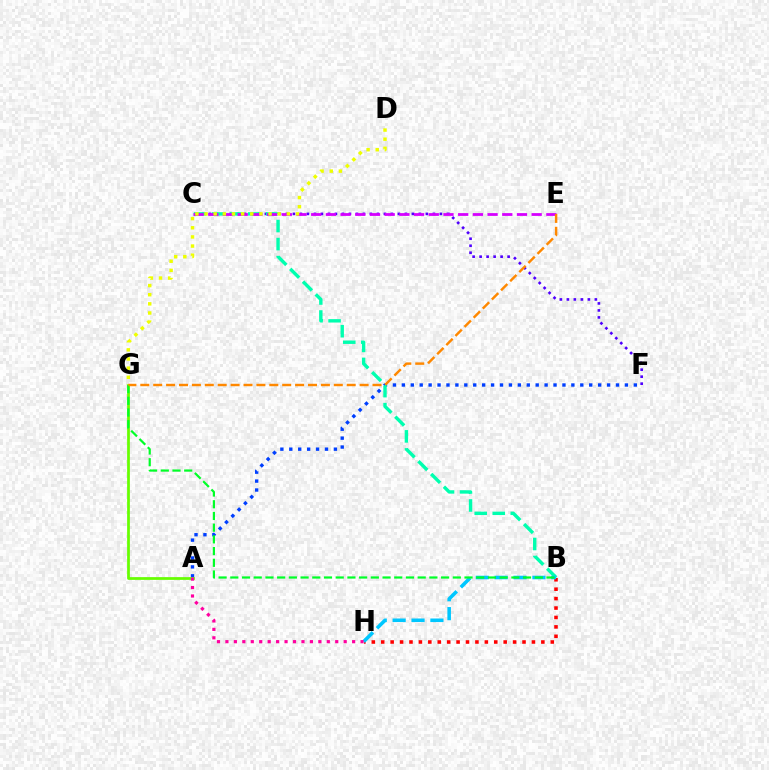{('A', 'F'): [{'color': '#003fff', 'line_style': 'dotted', 'thickness': 2.42}], ('C', 'F'): [{'color': '#4f00ff', 'line_style': 'dotted', 'thickness': 1.9}], ('A', 'G'): [{'color': '#66ff00', 'line_style': 'solid', 'thickness': 1.97}], ('B', 'C'): [{'color': '#00ffaf', 'line_style': 'dashed', 'thickness': 2.45}], ('B', 'H'): [{'color': '#ff0000', 'line_style': 'dotted', 'thickness': 2.56}, {'color': '#00c7ff', 'line_style': 'dashed', 'thickness': 2.57}], ('C', 'E'): [{'color': '#d600ff', 'line_style': 'dashed', 'thickness': 2.0}], ('B', 'G'): [{'color': '#00ff27', 'line_style': 'dashed', 'thickness': 1.59}], ('D', 'G'): [{'color': '#eeff00', 'line_style': 'dotted', 'thickness': 2.48}], ('A', 'H'): [{'color': '#ff00a0', 'line_style': 'dotted', 'thickness': 2.3}], ('E', 'G'): [{'color': '#ff8800', 'line_style': 'dashed', 'thickness': 1.75}]}